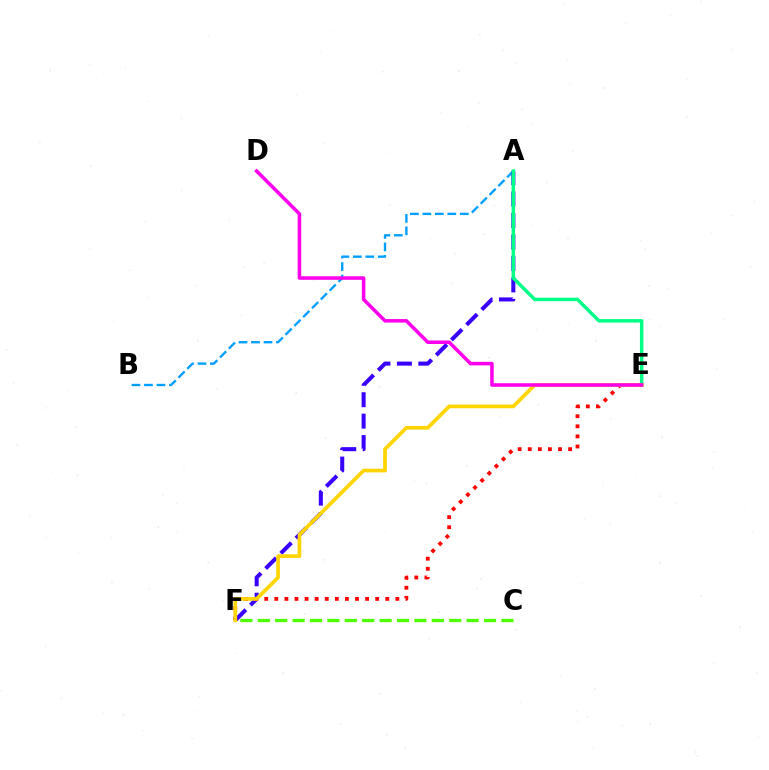{('A', 'B'): [{'color': '#009eff', 'line_style': 'dashed', 'thickness': 1.7}], ('C', 'F'): [{'color': '#4fff00', 'line_style': 'dashed', 'thickness': 2.36}], ('A', 'F'): [{'color': '#3700ff', 'line_style': 'dashed', 'thickness': 2.91}], ('A', 'E'): [{'color': '#00ff86', 'line_style': 'solid', 'thickness': 2.5}], ('E', 'F'): [{'color': '#ff0000', 'line_style': 'dotted', 'thickness': 2.74}, {'color': '#ffd500', 'line_style': 'solid', 'thickness': 2.65}], ('D', 'E'): [{'color': '#ff00ed', 'line_style': 'solid', 'thickness': 2.54}]}